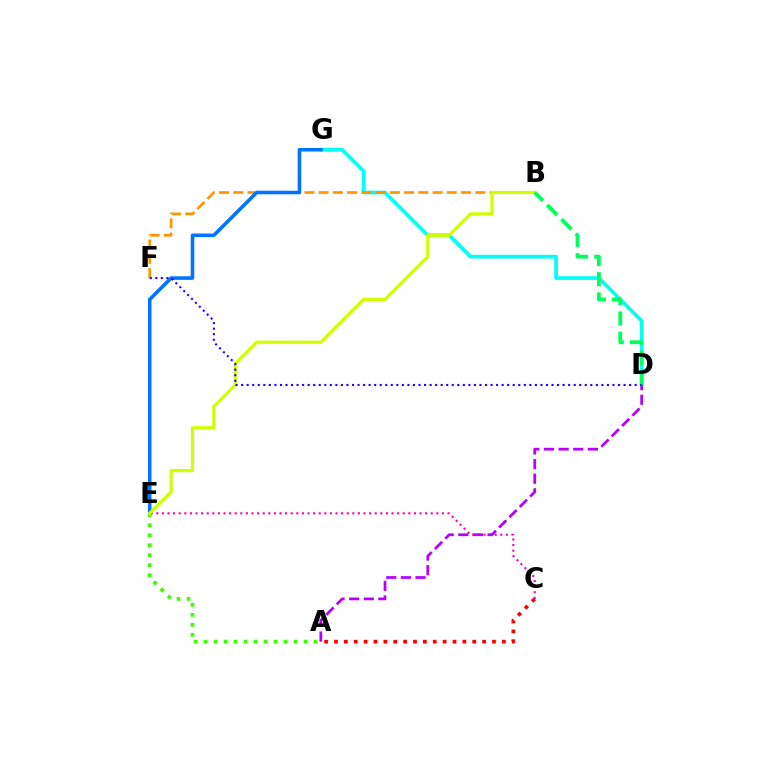{('D', 'G'): [{'color': '#00fff6', 'line_style': 'solid', 'thickness': 2.66}], ('B', 'F'): [{'color': '#ff9400', 'line_style': 'dashed', 'thickness': 1.93}], ('E', 'G'): [{'color': '#0074ff', 'line_style': 'solid', 'thickness': 2.57}], ('A', 'E'): [{'color': '#3dff00', 'line_style': 'dotted', 'thickness': 2.71}], ('A', 'C'): [{'color': '#ff0000', 'line_style': 'dotted', 'thickness': 2.68}], ('C', 'E'): [{'color': '#ff00ac', 'line_style': 'dotted', 'thickness': 1.52}], ('B', 'E'): [{'color': '#d1ff00', 'line_style': 'solid', 'thickness': 2.33}], ('B', 'D'): [{'color': '#00ff5c', 'line_style': 'dashed', 'thickness': 2.75}], ('D', 'F'): [{'color': '#2500ff', 'line_style': 'dotted', 'thickness': 1.51}], ('A', 'D'): [{'color': '#b900ff', 'line_style': 'dashed', 'thickness': 1.99}]}